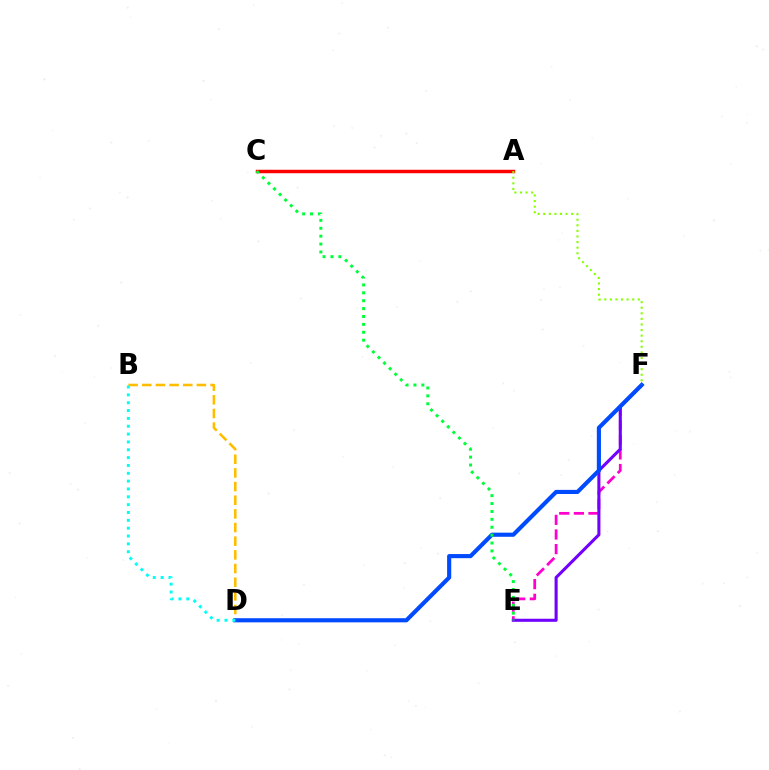{('E', 'F'): [{'color': '#ff00cf', 'line_style': 'dashed', 'thickness': 1.99}, {'color': '#7200ff', 'line_style': 'solid', 'thickness': 2.21}], ('B', 'D'): [{'color': '#ffbd00', 'line_style': 'dashed', 'thickness': 1.86}, {'color': '#00fff6', 'line_style': 'dotted', 'thickness': 2.13}], ('A', 'C'): [{'color': '#ff0000', 'line_style': 'solid', 'thickness': 2.48}], ('D', 'F'): [{'color': '#004bff', 'line_style': 'solid', 'thickness': 2.97}], ('A', 'F'): [{'color': '#84ff00', 'line_style': 'dotted', 'thickness': 1.52}], ('C', 'E'): [{'color': '#00ff39', 'line_style': 'dotted', 'thickness': 2.15}]}